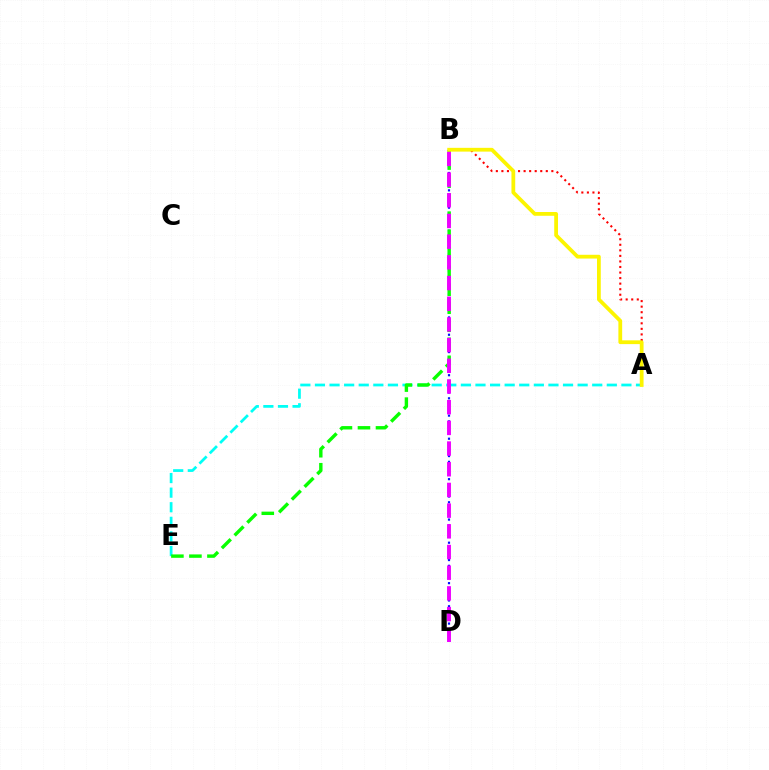{('A', 'B'): [{'color': '#ff0000', 'line_style': 'dotted', 'thickness': 1.51}, {'color': '#fcf500', 'line_style': 'solid', 'thickness': 2.72}], ('B', 'D'): [{'color': '#0010ff', 'line_style': 'dotted', 'thickness': 1.57}, {'color': '#ee00ff', 'line_style': 'dashed', 'thickness': 2.81}], ('A', 'E'): [{'color': '#00fff6', 'line_style': 'dashed', 'thickness': 1.98}], ('B', 'E'): [{'color': '#08ff00', 'line_style': 'dashed', 'thickness': 2.45}]}